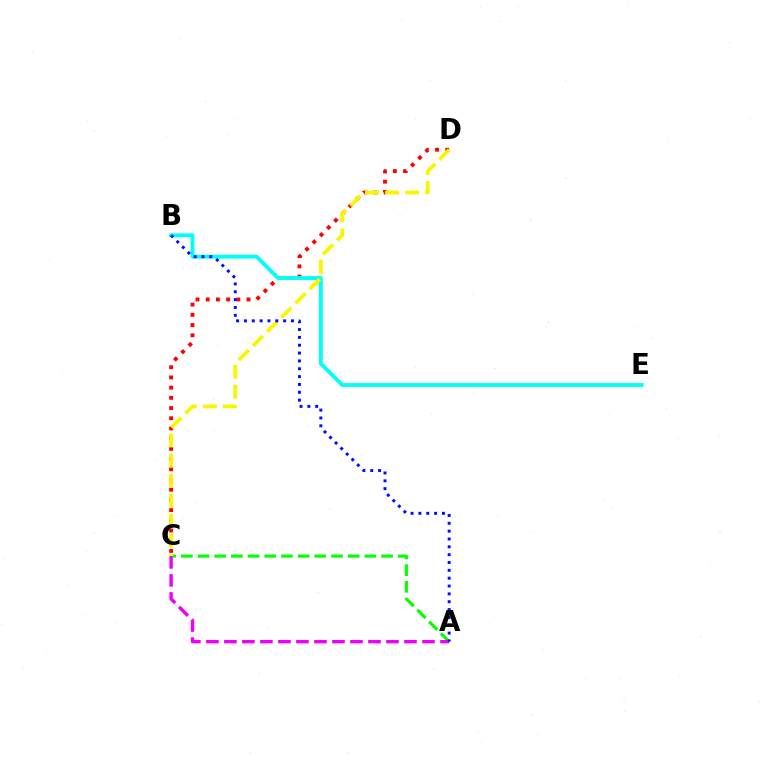{('C', 'D'): [{'color': '#ff0000', 'line_style': 'dotted', 'thickness': 2.77}, {'color': '#fcf500', 'line_style': 'dashed', 'thickness': 2.73}], ('B', 'E'): [{'color': '#00fff6', 'line_style': 'solid', 'thickness': 2.78}], ('A', 'C'): [{'color': '#08ff00', 'line_style': 'dashed', 'thickness': 2.27}, {'color': '#ee00ff', 'line_style': 'dashed', 'thickness': 2.45}], ('A', 'B'): [{'color': '#0010ff', 'line_style': 'dotted', 'thickness': 2.13}]}